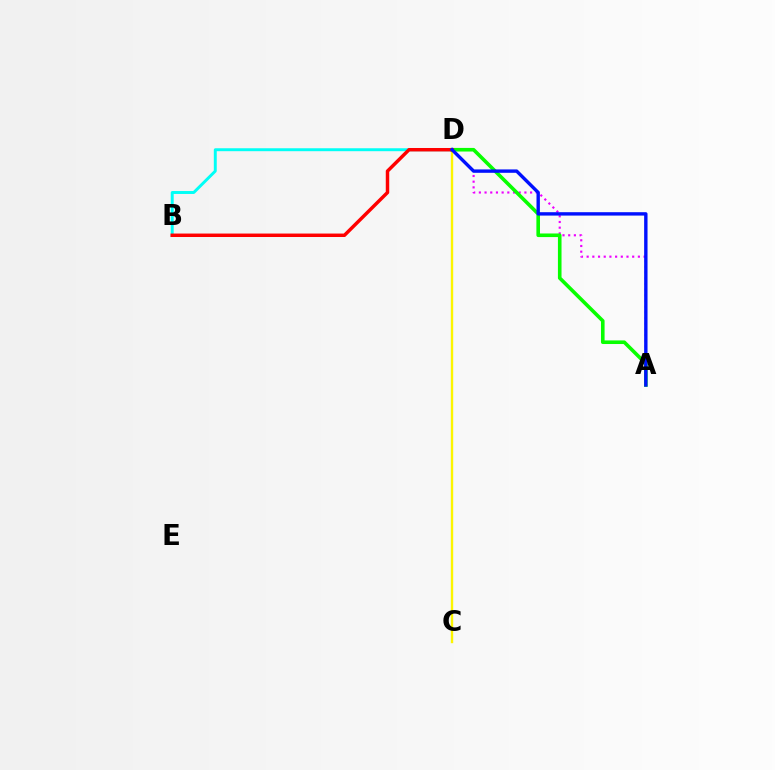{('A', 'D'): [{'color': '#ee00ff', 'line_style': 'dotted', 'thickness': 1.55}, {'color': '#08ff00', 'line_style': 'solid', 'thickness': 2.59}, {'color': '#0010ff', 'line_style': 'solid', 'thickness': 2.44}], ('B', 'D'): [{'color': '#00fff6', 'line_style': 'solid', 'thickness': 2.12}, {'color': '#ff0000', 'line_style': 'solid', 'thickness': 2.49}], ('C', 'D'): [{'color': '#fcf500', 'line_style': 'solid', 'thickness': 1.71}]}